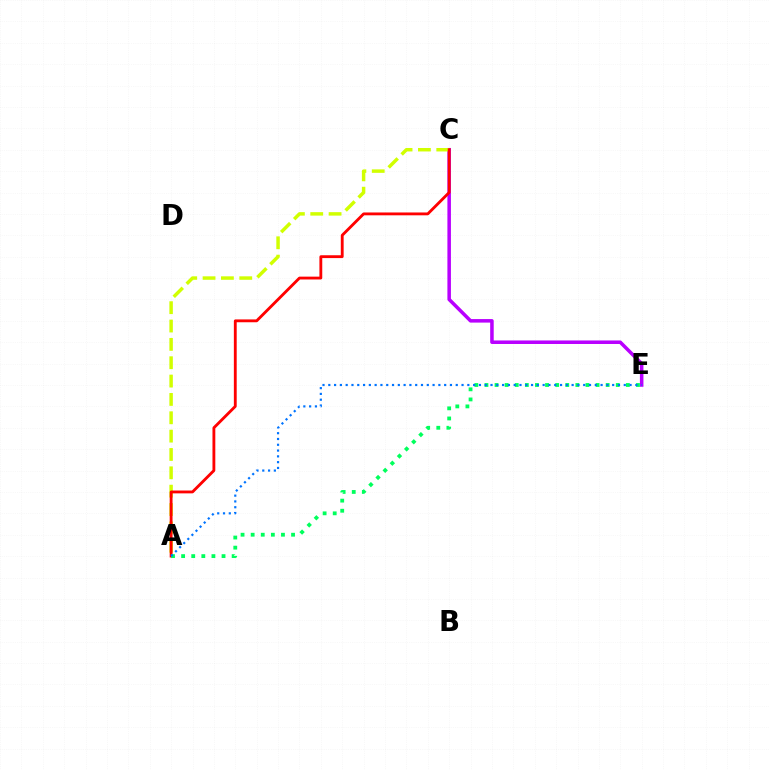{('C', 'E'): [{'color': '#b900ff', 'line_style': 'solid', 'thickness': 2.54}], ('A', 'C'): [{'color': '#d1ff00', 'line_style': 'dashed', 'thickness': 2.49}, {'color': '#ff0000', 'line_style': 'solid', 'thickness': 2.05}], ('A', 'E'): [{'color': '#00ff5c', 'line_style': 'dotted', 'thickness': 2.74}, {'color': '#0074ff', 'line_style': 'dotted', 'thickness': 1.57}]}